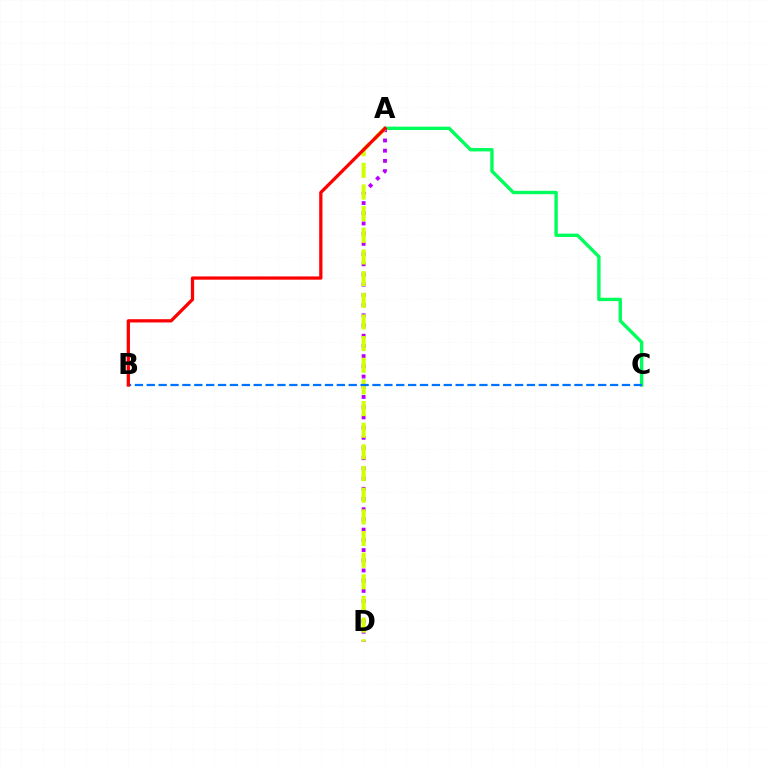{('A', 'C'): [{'color': '#00ff5c', 'line_style': 'solid', 'thickness': 2.43}], ('A', 'D'): [{'color': '#b900ff', 'line_style': 'dotted', 'thickness': 2.77}, {'color': '#d1ff00', 'line_style': 'dashed', 'thickness': 2.94}], ('B', 'C'): [{'color': '#0074ff', 'line_style': 'dashed', 'thickness': 1.61}], ('A', 'B'): [{'color': '#ff0000', 'line_style': 'solid', 'thickness': 2.35}]}